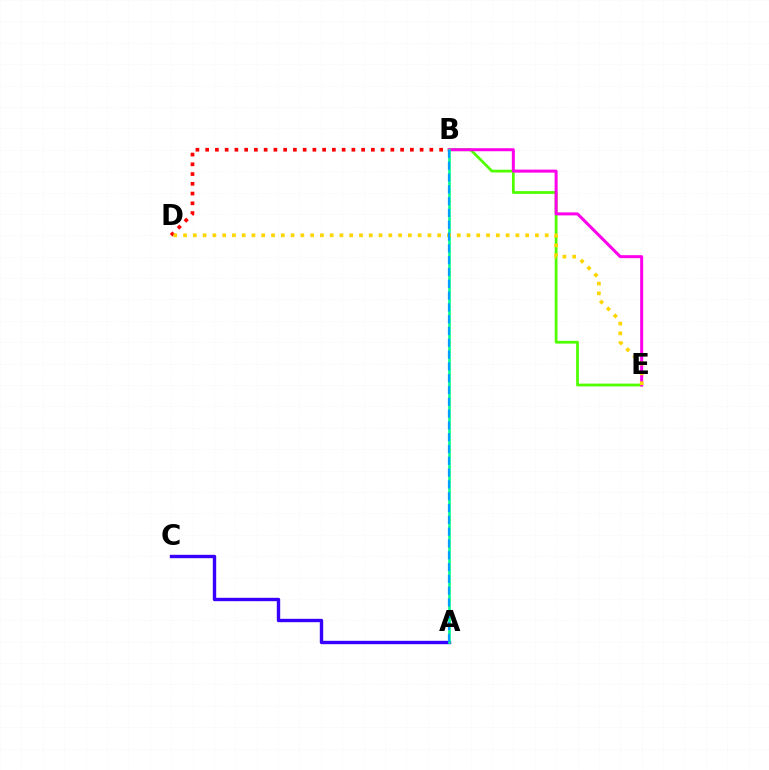{('A', 'C'): [{'color': '#3700ff', 'line_style': 'solid', 'thickness': 2.43}], ('B', 'D'): [{'color': '#ff0000', 'line_style': 'dotted', 'thickness': 2.65}], ('B', 'E'): [{'color': '#4fff00', 'line_style': 'solid', 'thickness': 1.99}, {'color': '#ff00ed', 'line_style': 'solid', 'thickness': 2.17}], ('A', 'B'): [{'color': '#00ff86', 'line_style': 'solid', 'thickness': 1.88}, {'color': '#009eff', 'line_style': 'dashed', 'thickness': 1.6}], ('D', 'E'): [{'color': '#ffd500', 'line_style': 'dotted', 'thickness': 2.66}]}